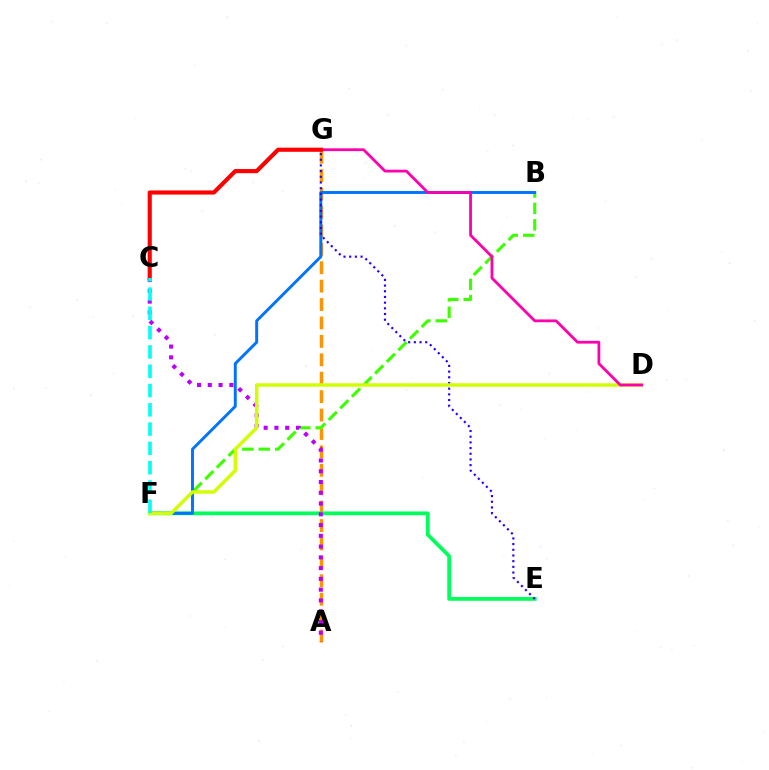{('A', 'G'): [{'color': '#ff9400', 'line_style': 'dashed', 'thickness': 2.5}], ('B', 'F'): [{'color': '#3dff00', 'line_style': 'dashed', 'thickness': 2.23}, {'color': '#0074ff', 'line_style': 'solid', 'thickness': 2.11}], ('E', 'F'): [{'color': '#00ff5c', 'line_style': 'solid', 'thickness': 2.71}], ('E', 'G'): [{'color': '#2500ff', 'line_style': 'dotted', 'thickness': 1.55}], ('A', 'C'): [{'color': '#b900ff', 'line_style': 'dotted', 'thickness': 2.92}], ('D', 'F'): [{'color': '#d1ff00', 'line_style': 'solid', 'thickness': 2.48}], ('D', 'G'): [{'color': '#ff00ac', 'line_style': 'solid', 'thickness': 2.0}], ('C', 'G'): [{'color': '#ff0000', 'line_style': 'solid', 'thickness': 2.98}], ('C', 'F'): [{'color': '#00fff6', 'line_style': 'dashed', 'thickness': 2.62}]}